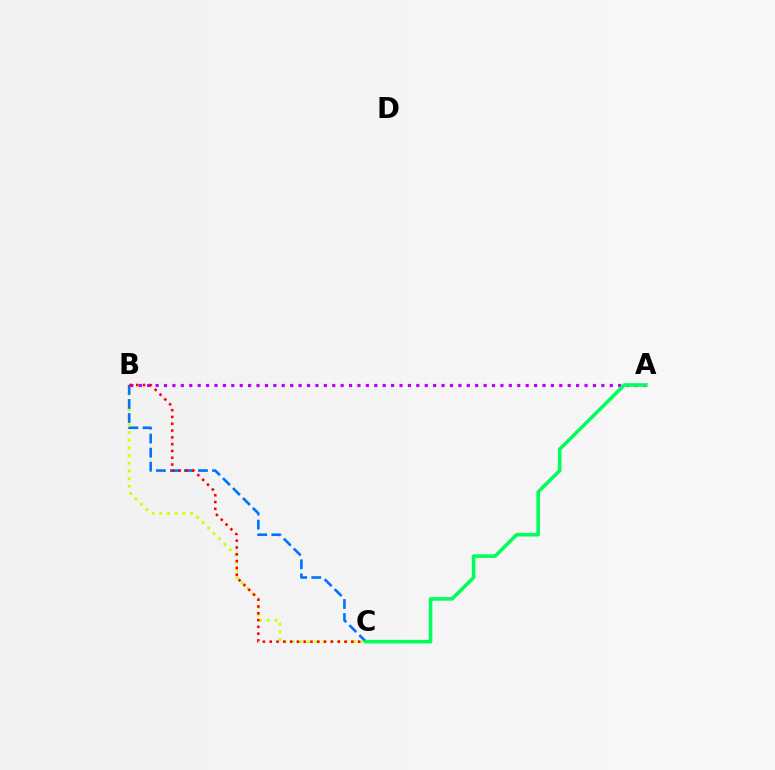{('B', 'C'): [{'color': '#d1ff00', 'line_style': 'dotted', 'thickness': 2.09}, {'color': '#0074ff', 'line_style': 'dashed', 'thickness': 1.91}, {'color': '#ff0000', 'line_style': 'dotted', 'thickness': 1.85}], ('A', 'B'): [{'color': '#b900ff', 'line_style': 'dotted', 'thickness': 2.29}], ('A', 'C'): [{'color': '#00ff5c', 'line_style': 'solid', 'thickness': 2.59}]}